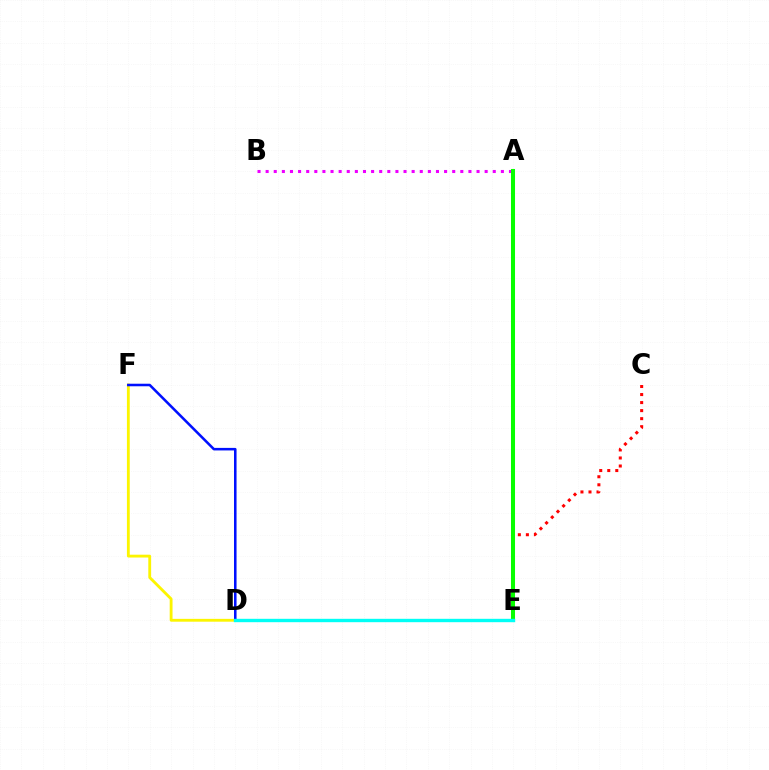{('A', 'B'): [{'color': '#ee00ff', 'line_style': 'dotted', 'thickness': 2.2}], ('C', 'E'): [{'color': '#ff0000', 'line_style': 'dotted', 'thickness': 2.18}], ('A', 'E'): [{'color': '#08ff00', 'line_style': 'solid', 'thickness': 2.91}], ('D', 'F'): [{'color': '#fcf500', 'line_style': 'solid', 'thickness': 2.04}, {'color': '#0010ff', 'line_style': 'solid', 'thickness': 1.83}], ('D', 'E'): [{'color': '#00fff6', 'line_style': 'solid', 'thickness': 2.43}]}